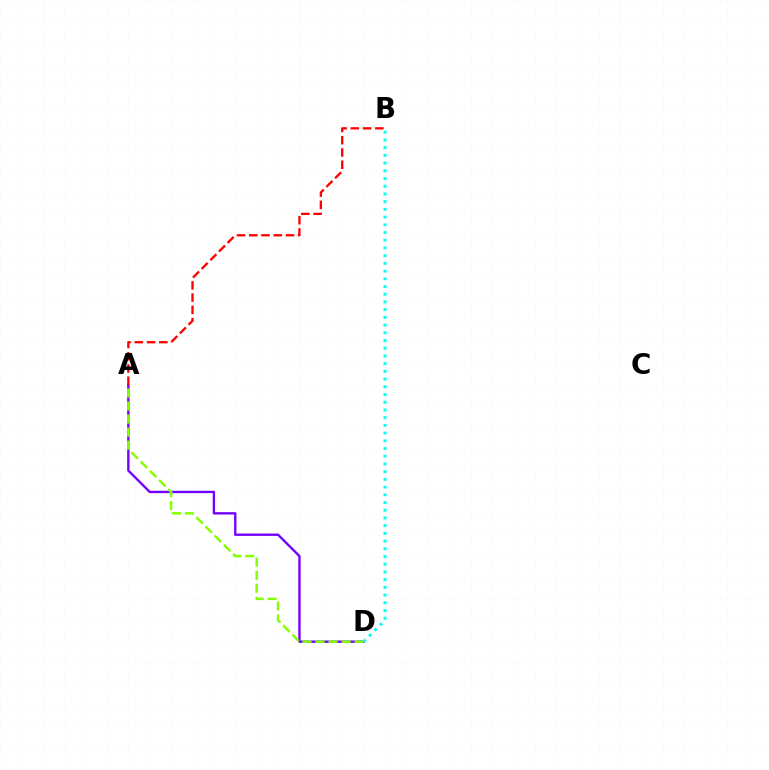{('A', 'D'): [{'color': '#7200ff', 'line_style': 'solid', 'thickness': 1.7}, {'color': '#84ff00', 'line_style': 'dashed', 'thickness': 1.77}], ('B', 'D'): [{'color': '#00fff6', 'line_style': 'dotted', 'thickness': 2.1}], ('A', 'B'): [{'color': '#ff0000', 'line_style': 'dashed', 'thickness': 1.66}]}